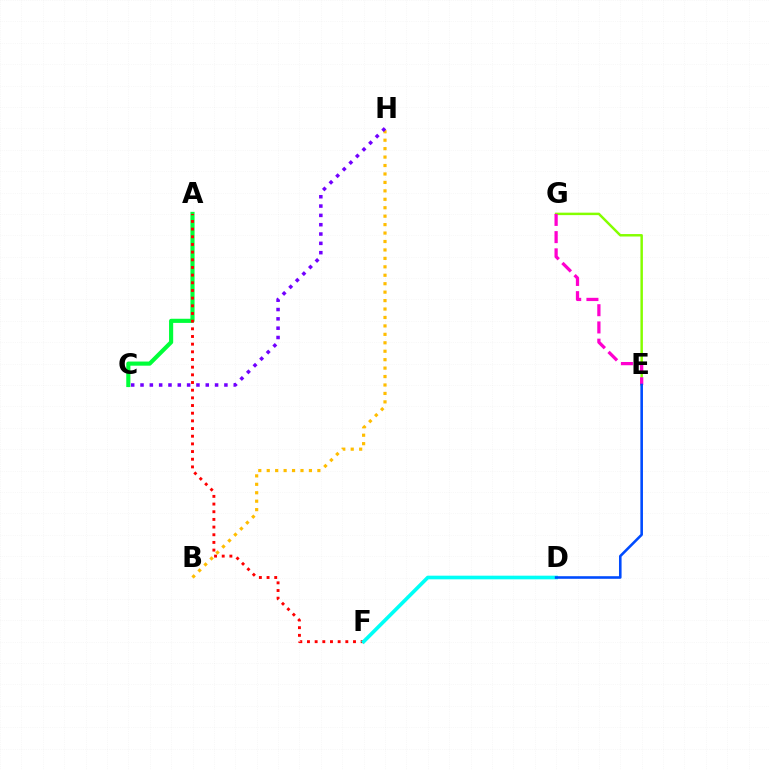{('A', 'C'): [{'color': '#00ff39', 'line_style': 'solid', 'thickness': 2.98}], ('A', 'F'): [{'color': '#ff0000', 'line_style': 'dotted', 'thickness': 2.08}], ('E', 'G'): [{'color': '#84ff00', 'line_style': 'solid', 'thickness': 1.77}, {'color': '#ff00cf', 'line_style': 'dashed', 'thickness': 2.34}], ('D', 'F'): [{'color': '#00fff6', 'line_style': 'solid', 'thickness': 2.63}], ('B', 'H'): [{'color': '#ffbd00', 'line_style': 'dotted', 'thickness': 2.29}], ('C', 'H'): [{'color': '#7200ff', 'line_style': 'dotted', 'thickness': 2.53}], ('D', 'E'): [{'color': '#004bff', 'line_style': 'solid', 'thickness': 1.86}]}